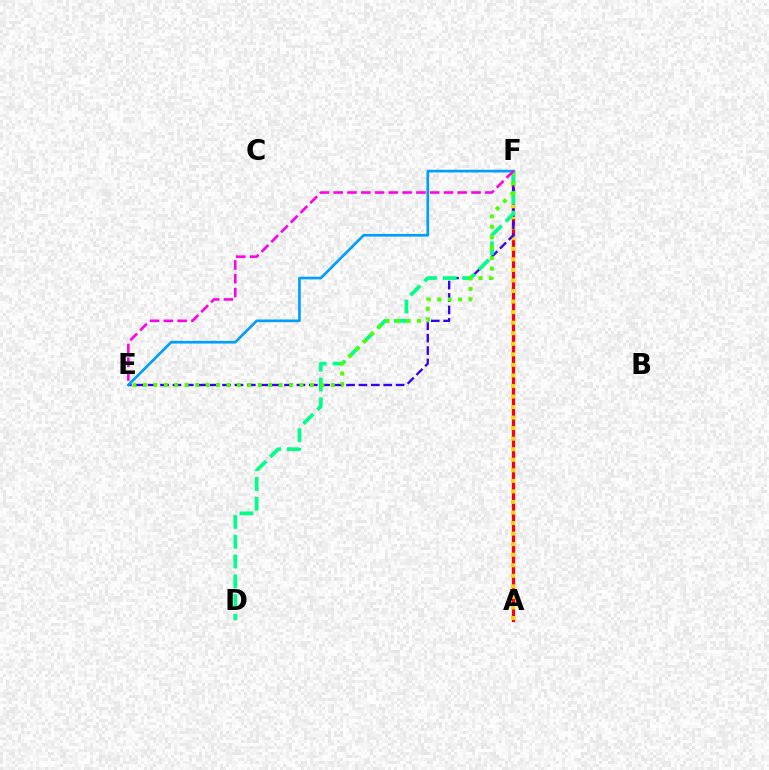{('A', 'F'): [{'color': '#ff0000', 'line_style': 'solid', 'thickness': 2.32}, {'color': '#ffd500', 'line_style': 'dotted', 'thickness': 2.87}], ('E', 'F'): [{'color': '#3700ff', 'line_style': 'dashed', 'thickness': 1.68}, {'color': '#4fff00', 'line_style': 'dotted', 'thickness': 2.84}, {'color': '#009eff', 'line_style': 'solid', 'thickness': 1.92}, {'color': '#ff00ed', 'line_style': 'dashed', 'thickness': 1.87}], ('D', 'F'): [{'color': '#00ff86', 'line_style': 'dashed', 'thickness': 2.69}]}